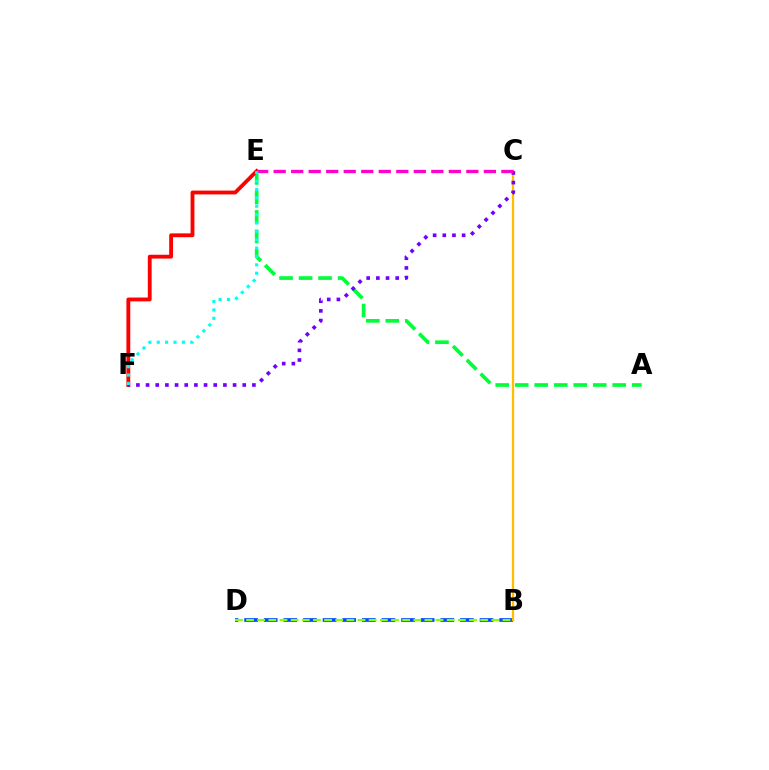{('B', 'D'): [{'color': '#004bff', 'line_style': 'dashed', 'thickness': 2.67}, {'color': '#84ff00', 'line_style': 'dashed', 'thickness': 1.51}], ('A', 'E'): [{'color': '#00ff39', 'line_style': 'dashed', 'thickness': 2.65}], ('B', 'C'): [{'color': '#ffbd00', 'line_style': 'solid', 'thickness': 1.62}], ('E', 'F'): [{'color': '#ff0000', 'line_style': 'solid', 'thickness': 2.76}, {'color': '#00fff6', 'line_style': 'dotted', 'thickness': 2.27}], ('C', 'F'): [{'color': '#7200ff', 'line_style': 'dotted', 'thickness': 2.63}], ('C', 'E'): [{'color': '#ff00cf', 'line_style': 'dashed', 'thickness': 2.38}]}